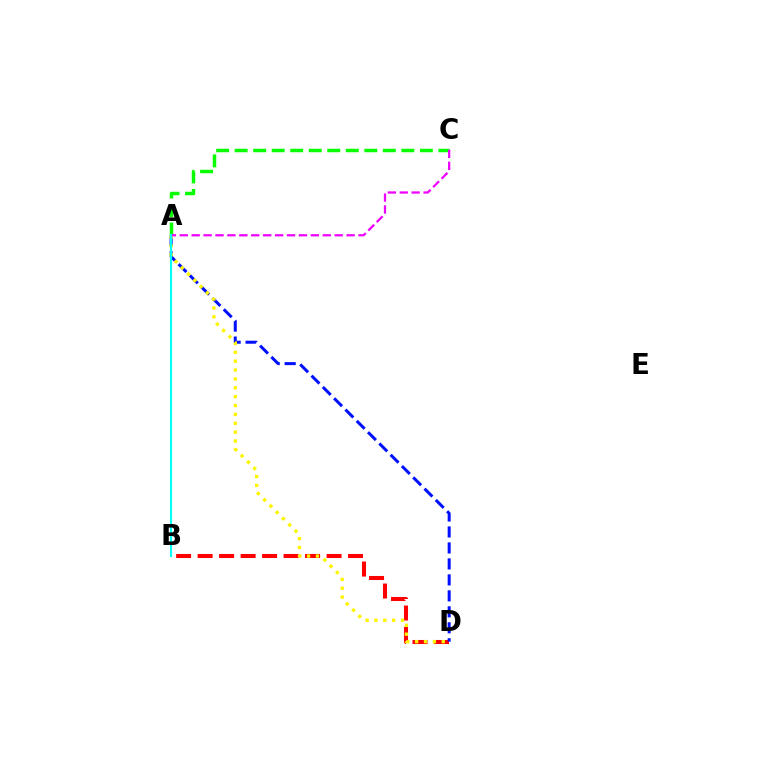{('B', 'D'): [{'color': '#ff0000', 'line_style': 'dashed', 'thickness': 2.92}], ('A', 'C'): [{'color': '#08ff00', 'line_style': 'dashed', 'thickness': 2.52}, {'color': '#ee00ff', 'line_style': 'dashed', 'thickness': 1.62}], ('A', 'D'): [{'color': '#0010ff', 'line_style': 'dashed', 'thickness': 2.17}, {'color': '#fcf500', 'line_style': 'dotted', 'thickness': 2.41}], ('A', 'B'): [{'color': '#00fff6', 'line_style': 'solid', 'thickness': 1.51}]}